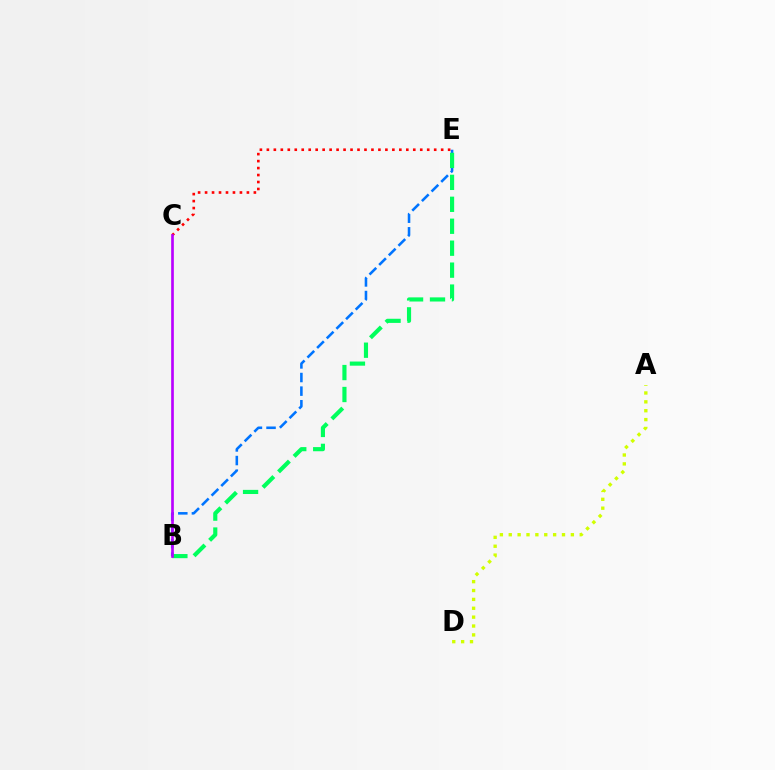{('A', 'D'): [{'color': '#d1ff00', 'line_style': 'dotted', 'thickness': 2.41}], ('C', 'E'): [{'color': '#ff0000', 'line_style': 'dotted', 'thickness': 1.89}], ('B', 'E'): [{'color': '#0074ff', 'line_style': 'dashed', 'thickness': 1.85}, {'color': '#00ff5c', 'line_style': 'dashed', 'thickness': 2.98}], ('B', 'C'): [{'color': '#b900ff', 'line_style': 'solid', 'thickness': 1.92}]}